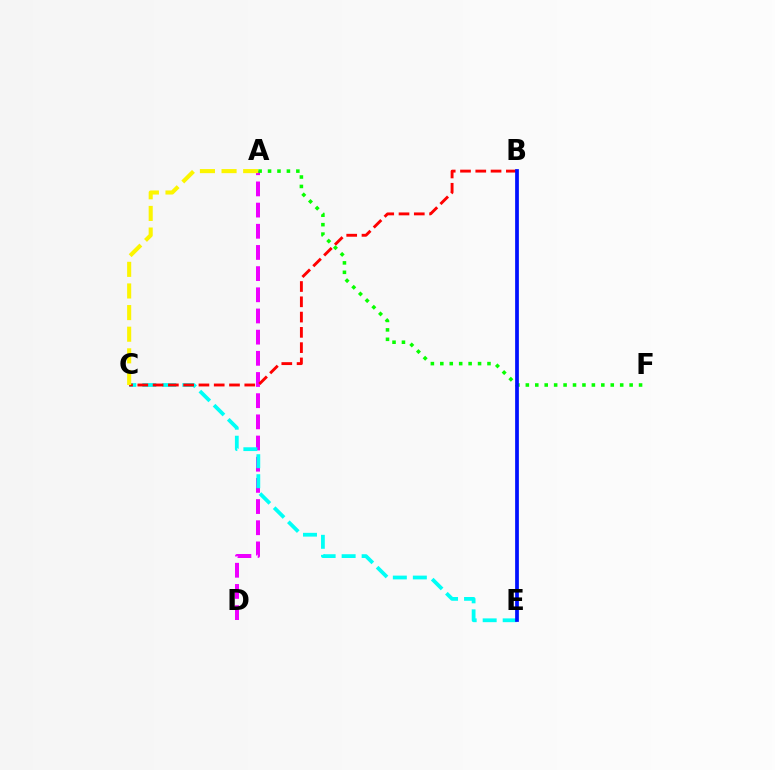{('A', 'D'): [{'color': '#ee00ff', 'line_style': 'dashed', 'thickness': 2.88}], ('C', 'E'): [{'color': '#00fff6', 'line_style': 'dashed', 'thickness': 2.72}], ('B', 'C'): [{'color': '#ff0000', 'line_style': 'dashed', 'thickness': 2.08}], ('A', 'C'): [{'color': '#fcf500', 'line_style': 'dashed', 'thickness': 2.94}], ('A', 'F'): [{'color': '#08ff00', 'line_style': 'dotted', 'thickness': 2.56}], ('B', 'E'): [{'color': '#0010ff', 'line_style': 'solid', 'thickness': 2.69}]}